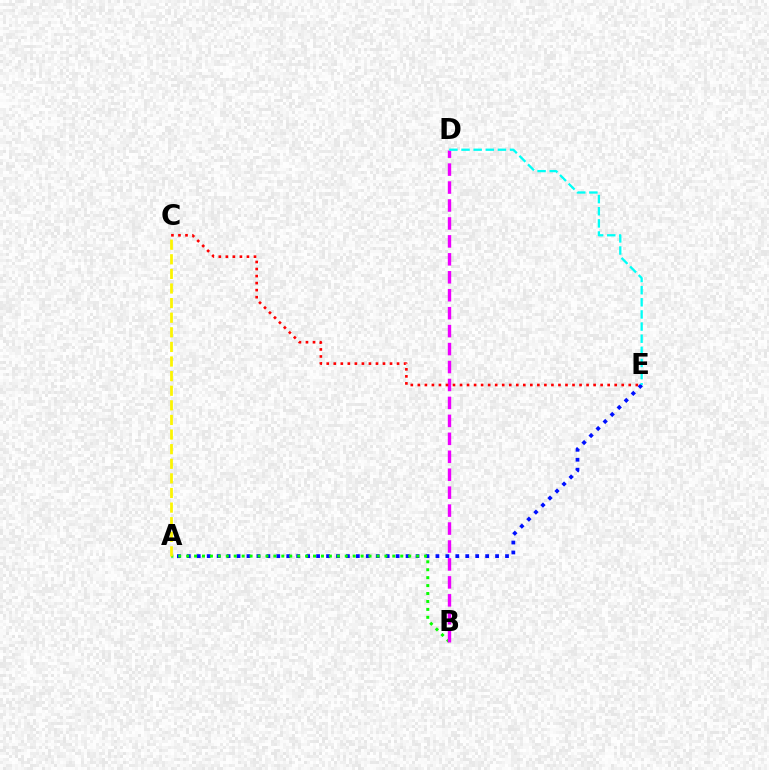{('A', 'E'): [{'color': '#0010ff', 'line_style': 'dotted', 'thickness': 2.7}], ('A', 'B'): [{'color': '#08ff00', 'line_style': 'dotted', 'thickness': 2.15}], ('B', 'D'): [{'color': '#ee00ff', 'line_style': 'dashed', 'thickness': 2.44}], ('D', 'E'): [{'color': '#00fff6', 'line_style': 'dashed', 'thickness': 1.65}], ('C', 'E'): [{'color': '#ff0000', 'line_style': 'dotted', 'thickness': 1.91}], ('A', 'C'): [{'color': '#fcf500', 'line_style': 'dashed', 'thickness': 1.98}]}